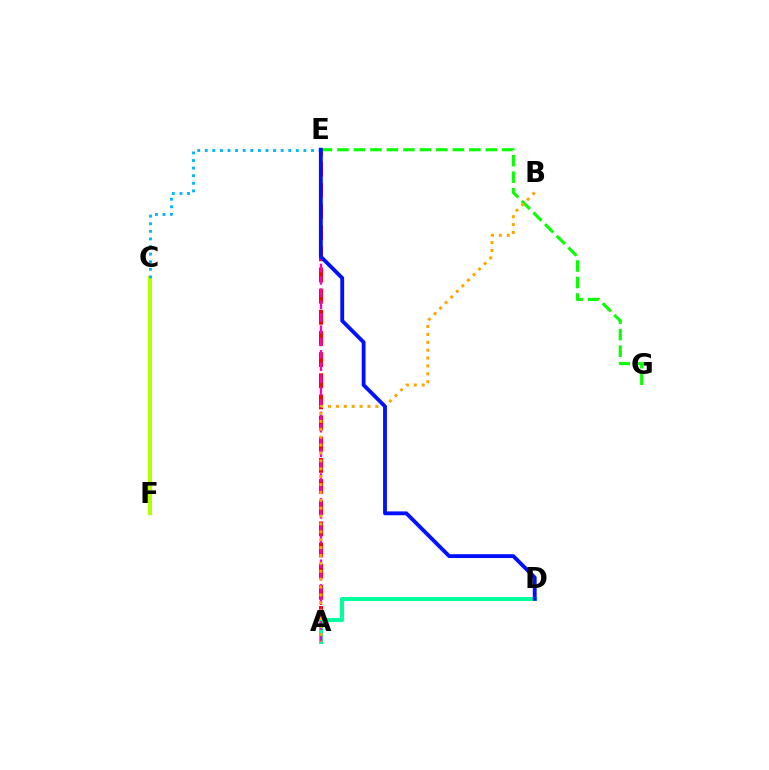{('C', 'F'): [{'color': '#9b00ff', 'line_style': 'solid', 'thickness': 2.95}, {'color': '#b3ff00', 'line_style': 'solid', 'thickness': 2.92}], ('A', 'E'): [{'color': '#ff0000', 'line_style': 'dashed', 'thickness': 2.87}, {'color': '#ff00bd', 'line_style': 'dashed', 'thickness': 1.67}], ('E', 'G'): [{'color': '#08ff00', 'line_style': 'dashed', 'thickness': 2.24}], ('A', 'D'): [{'color': '#00ff9d', 'line_style': 'solid', 'thickness': 2.92}], ('C', 'E'): [{'color': '#00b5ff', 'line_style': 'dotted', 'thickness': 2.06}], ('A', 'B'): [{'color': '#ffa500', 'line_style': 'dotted', 'thickness': 2.14}], ('D', 'E'): [{'color': '#0010ff', 'line_style': 'solid', 'thickness': 2.77}]}